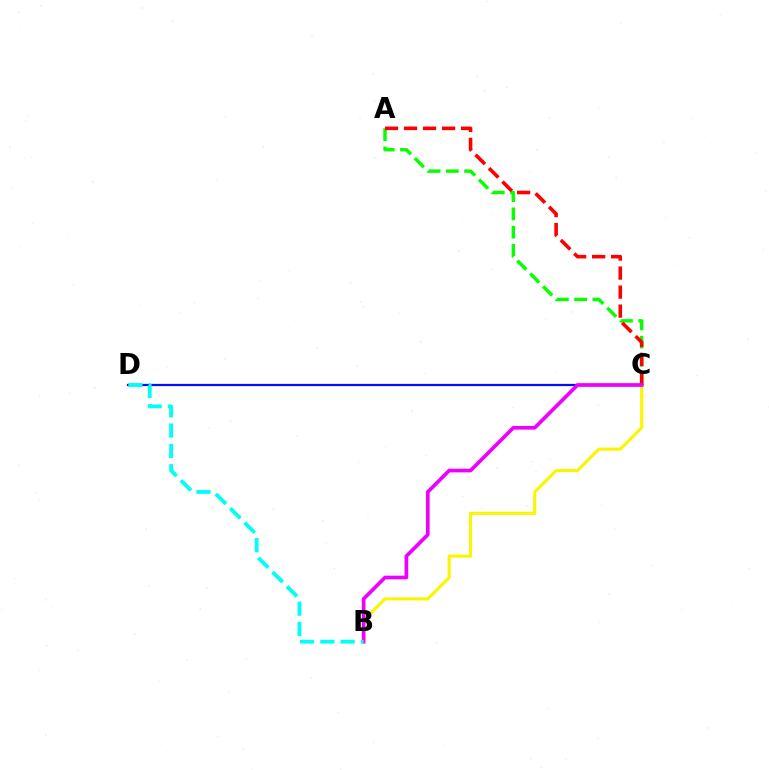{('C', 'D'): [{'color': '#0010ff', 'line_style': 'solid', 'thickness': 1.61}], ('B', 'C'): [{'color': '#fcf500', 'line_style': 'solid', 'thickness': 2.22}, {'color': '#ee00ff', 'line_style': 'solid', 'thickness': 2.65}], ('A', 'C'): [{'color': '#08ff00', 'line_style': 'dashed', 'thickness': 2.48}, {'color': '#ff0000', 'line_style': 'dashed', 'thickness': 2.58}], ('B', 'D'): [{'color': '#00fff6', 'line_style': 'dashed', 'thickness': 2.76}]}